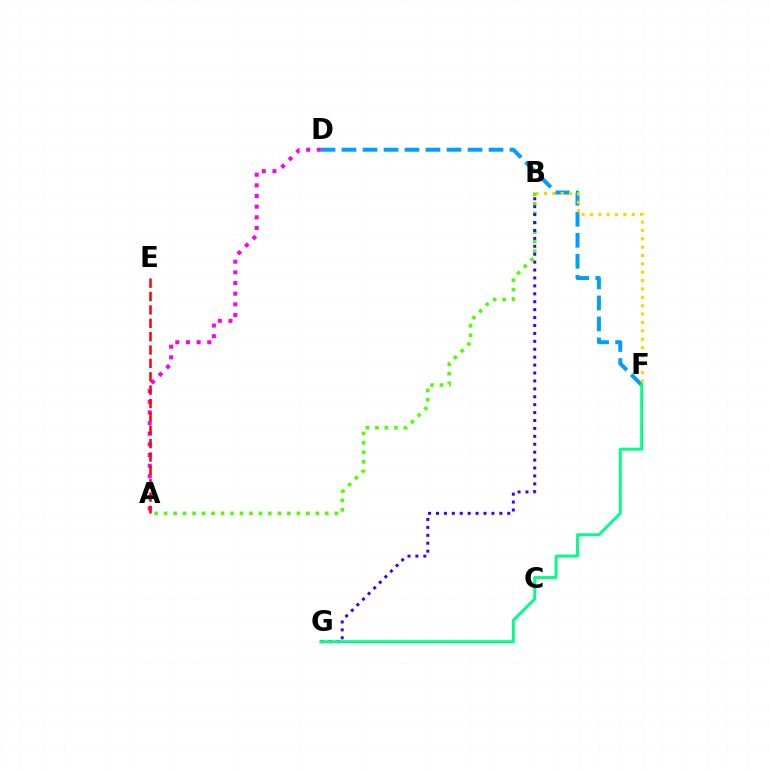{('D', 'F'): [{'color': '#009eff', 'line_style': 'dashed', 'thickness': 2.85}], ('A', 'D'): [{'color': '#ff00ed', 'line_style': 'dotted', 'thickness': 2.89}], ('B', 'F'): [{'color': '#ffd500', 'line_style': 'dotted', 'thickness': 2.27}], ('A', 'E'): [{'color': '#ff0000', 'line_style': 'dashed', 'thickness': 1.82}], ('A', 'B'): [{'color': '#4fff00', 'line_style': 'dotted', 'thickness': 2.57}], ('B', 'G'): [{'color': '#3700ff', 'line_style': 'dotted', 'thickness': 2.15}], ('F', 'G'): [{'color': '#00ff86', 'line_style': 'solid', 'thickness': 2.1}]}